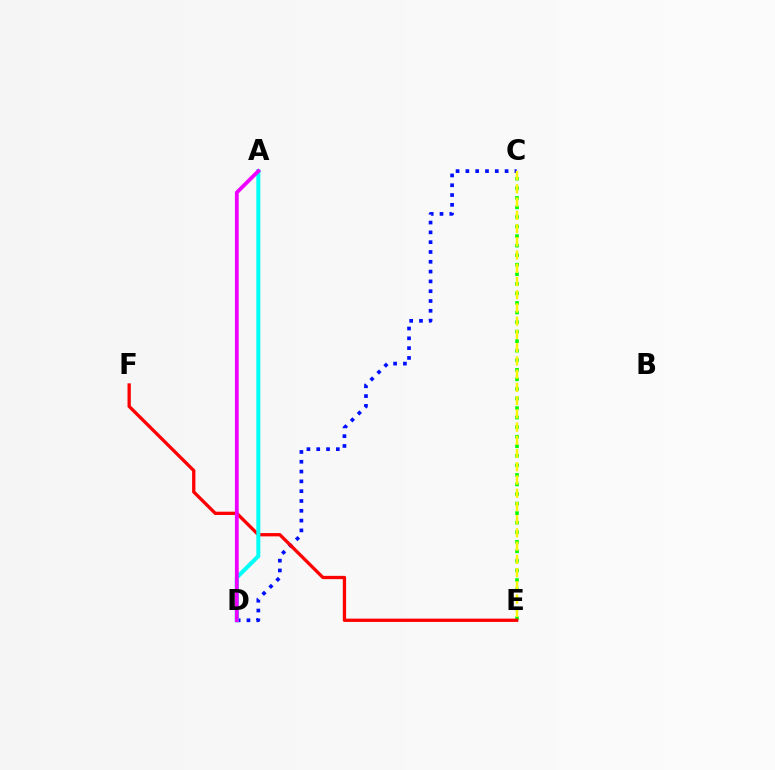{('C', 'D'): [{'color': '#0010ff', 'line_style': 'dotted', 'thickness': 2.66}], ('C', 'E'): [{'color': '#08ff00', 'line_style': 'dotted', 'thickness': 2.6}, {'color': '#fcf500', 'line_style': 'dashed', 'thickness': 1.8}], ('E', 'F'): [{'color': '#ff0000', 'line_style': 'solid', 'thickness': 2.38}], ('A', 'D'): [{'color': '#00fff6', 'line_style': 'solid', 'thickness': 2.9}, {'color': '#ee00ff', 'line_style': 'solid', 'thickness': 2.73}]}